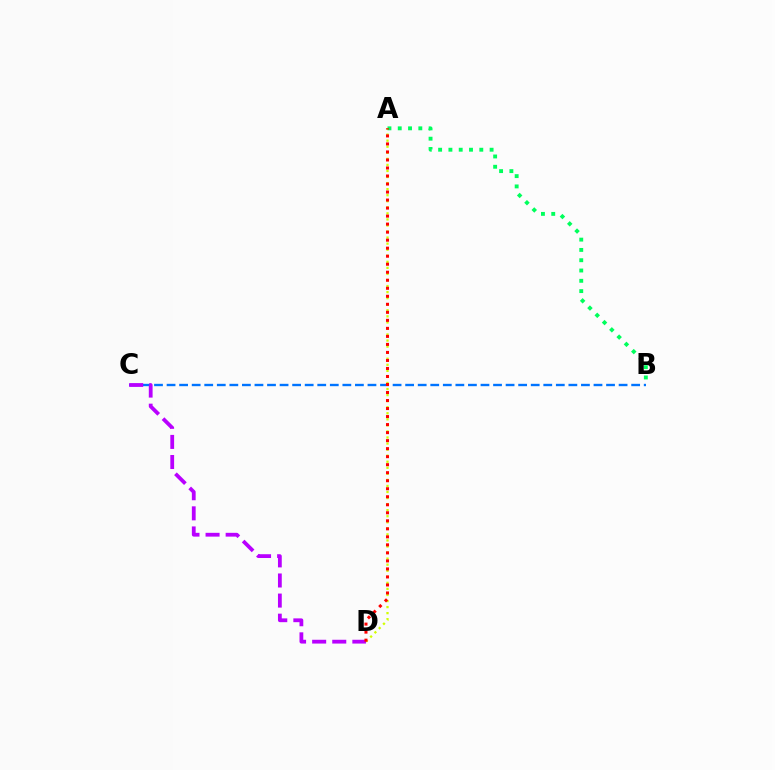{('B', 'C'): [{'color': '#0074ff', 'line_style': 'dashed', 'thickness': 1.71}], ('A', 'D'): [{'color': '#d1ff00', 'line_style': 'dotted', 'thickness': 1.65}, {'color': '#ff0000', 'line_style': 'dotted', 'thickness': 2.18}], ('A', 'B'): [{'color': '#00ff5c', 'line_style': 'dotted', 'thickness': 2.8}], ('C', 'D'): [{'color': '#b900ff', 'line_style': 'dashed', 'thickness': 2.73}]}